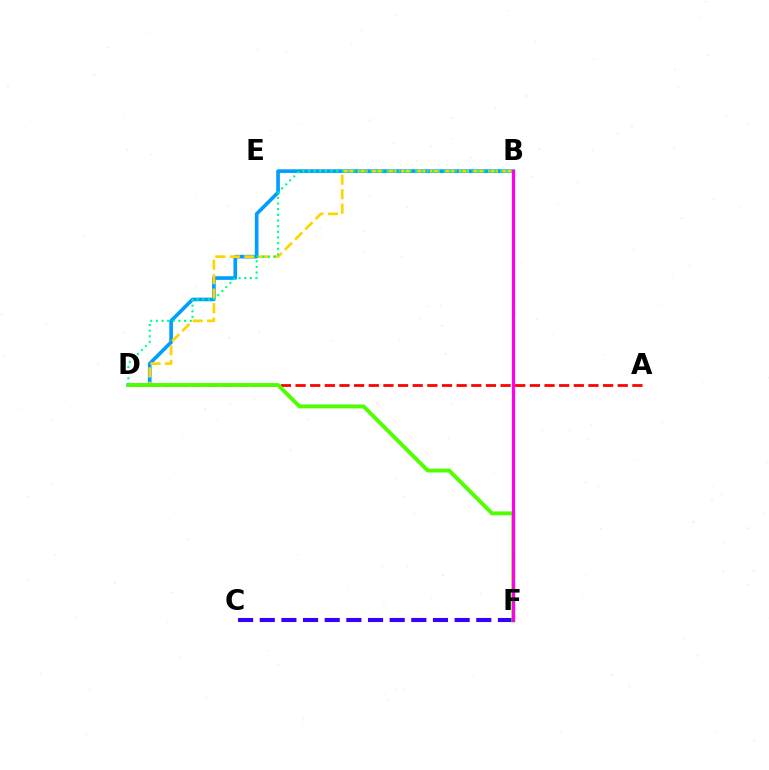{('B', 'D'): [{'color': '#009eff', 'line_style': 'solid', 'thickness': 2.62}, {'color': '#ffd500', 'line_style': 'dashed', 'thickness': 1.97}, {'color': '#00ff86', 'line_style': 'dotted', 'thickness': 1.53}], ('A', 'D'): [{'color': '#ff0000', 'line_style': 'dashed', 'thickness': 1.99}], ('C', 'F'): [{'color': '#3700ff', 'line_style': 'dashed', 'thickness': 2.94}], ('D', 'F'): [{'color': '#4fff00', 'line_style': 'solid', 'thickness': 2.8}], ('B', 'F'): [{'color': '#ff00ed', 'line_style': 'solid', 'thickness': 2.31}]}